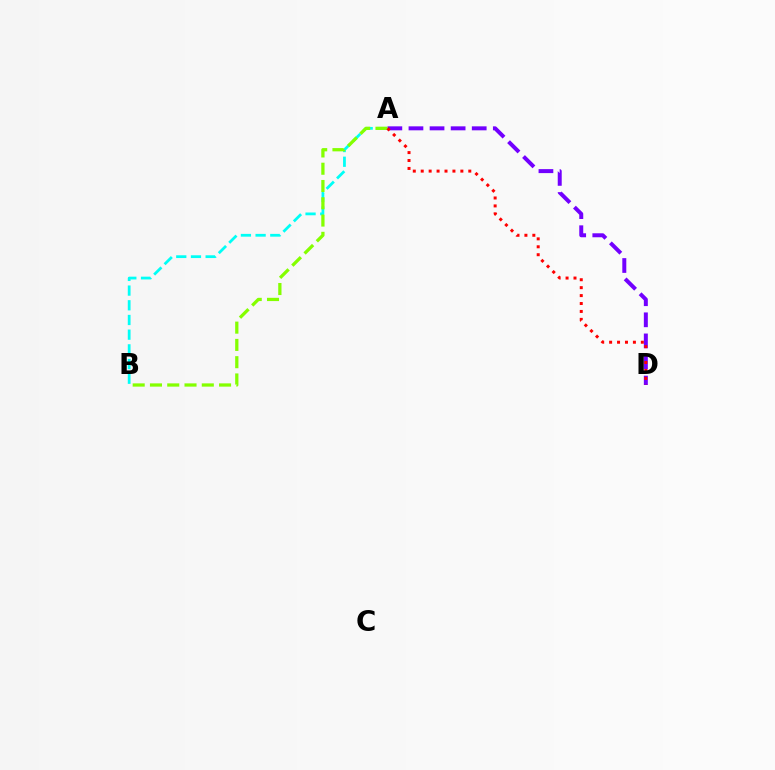{('A', 'B'): [{'color': '#00fff6', 'line_style': 'dashed', 'thickness': 2.0}, {'color': '#84ff00', 'line_style': 'dashed', 'thickness': 2.35}], ('A', 'D'): [{'color': '#7200ff', 'line_style': 'dashed', 'thickness': 2.86}, {'color': '#ff0000', 'line_style': 'dotted', 'thickness': 2.15}]}